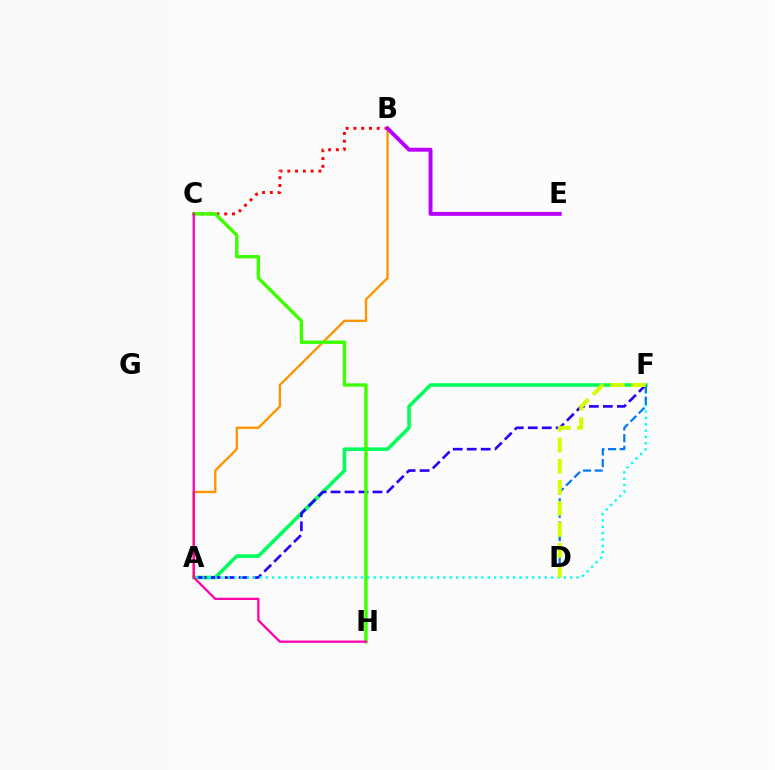{('A', 'F'): [{'color': '#00ff5c', 'line_style': 'solid', 'thickness': 2.58}, {'color': '#2500ff', 'line_style': 'dashed', 'thickness': 1.9}, {'color': '#00fff6', 'line_style': 'dotted', 'thickness': 1.72}], ('A', 'B'): [{'color': '#ff9400', 'line_style': 'solid', 'thickness': 1.69}], ('B', 'C'): [{'color': '#ff0000', 'line_style': 'dotted', 'thickness': 2.11}], ('B', 'E'): [{'color': '#b900ff', 'line_style': 'solid', 'thickness': 2.81}], ('C', 'H'): [{'color': '#3dff00', 'line_style': 'solid', 'thickness': 2.44}, {'color': '#ff00ac', 'line_style': 'solid', 'thickness': 1.63}], ('D', 'F'): [{'color': '#0074ff', 'line_style': 'dashed', 'thickness': 1.58}, {'color': '#d1ff00', 'line_style': 'dashed', 'thickness': 2.86}]}